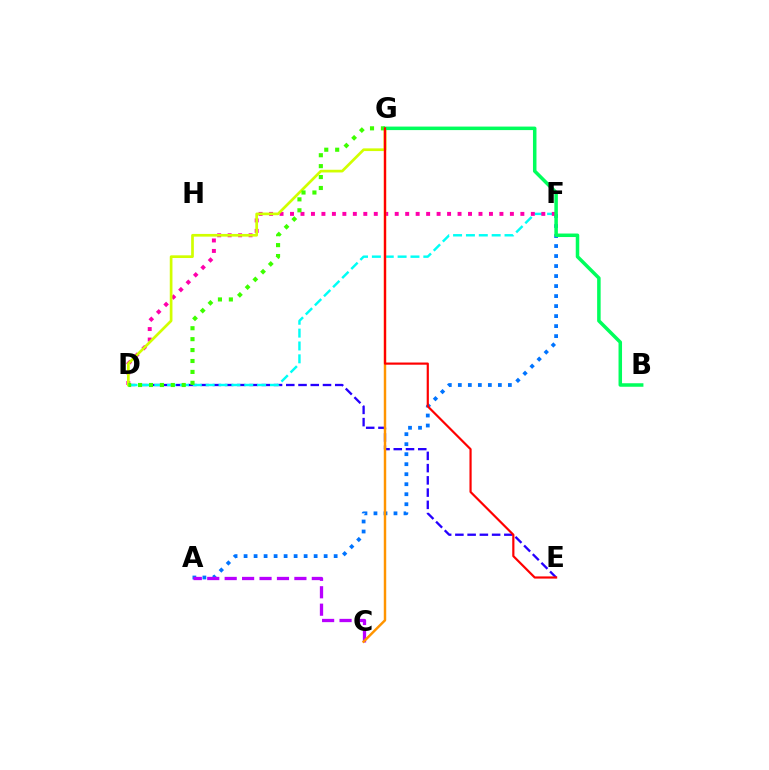{('D', 'E'): [{'color': '#2500ff', 'line_style': 'dashed', 'thickness': 1.66}], ('D', 'F'): [{'color': '#00fff6', 'line_style': 'dashed', 'thickness': 1.75}, {'color': '#ff00ac', 'line_style': 'dotted', 'thickness': 2.84}], ('A', 'F'): [{'color': '#0074ff', 'line_style': 'dotted', 'thickness': 2.72}], ('D', 'G'): [{'color': '#d1ff00', 'line_style': 'solid', 'thickness': 1.94}, {'color': '#3dff00', 'line_style': 'dotted', 'thickness': 2.97}], ('A', 'C'): [{'color': '#b900ff', 'line_style': 'dashed', 'thickness': 2.37}], ('C', 'G'): [{'color': '#ff9400', 'line_style': 'solid', 'thickness': 1.77}], ('B', 'G'): [{'color': '#00ff5c', 'line_style': 'solid', 'thickness': 2.53}], ('E', 'G'): [{'color': '#ff0000', 'line_style': 'solid', 'thickness': 1.57}]}